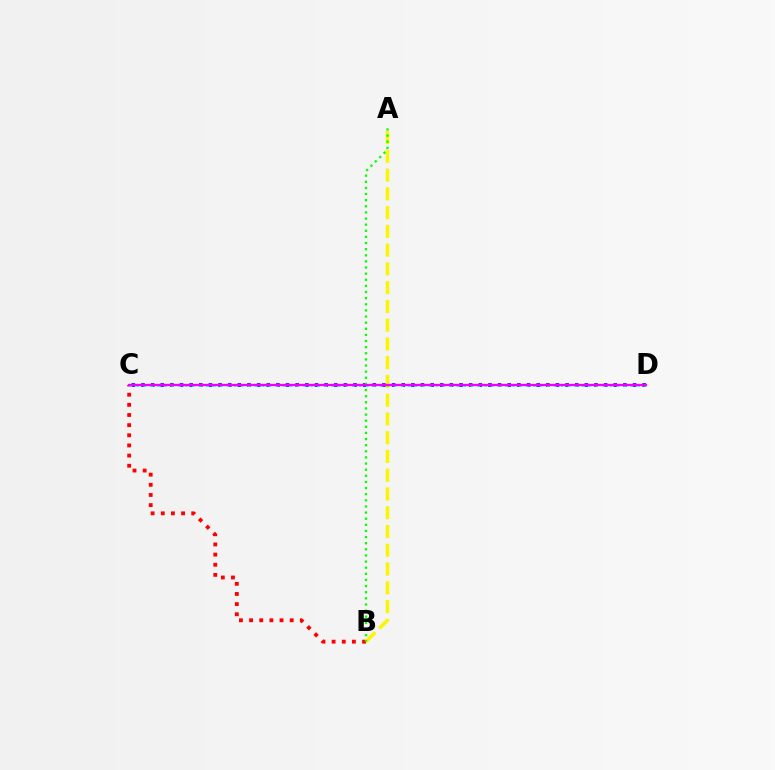{('B', 'C'): [{'color': '#ff0000', 'line_style': 'dotted', 'thickness': 2.76}], ('C', 'D'): [{'color': '#0010ff', 'line_style': 'dotted', 'thickness': 2.62}, {'color': '#00fff6', 'line_style': 'dotted', 'thickness': 1.89}, {'color': '#ee00ff', 'line_style': 'solid', 'thickness': 1.64}], ('A', 'B'): [{'color': '#fcf500', 'line_style': 'dashed', 'thickness': 2.55}, {'color': '#08ff00', 'line_style': 'dotted', 'thickness': 1.66}]}